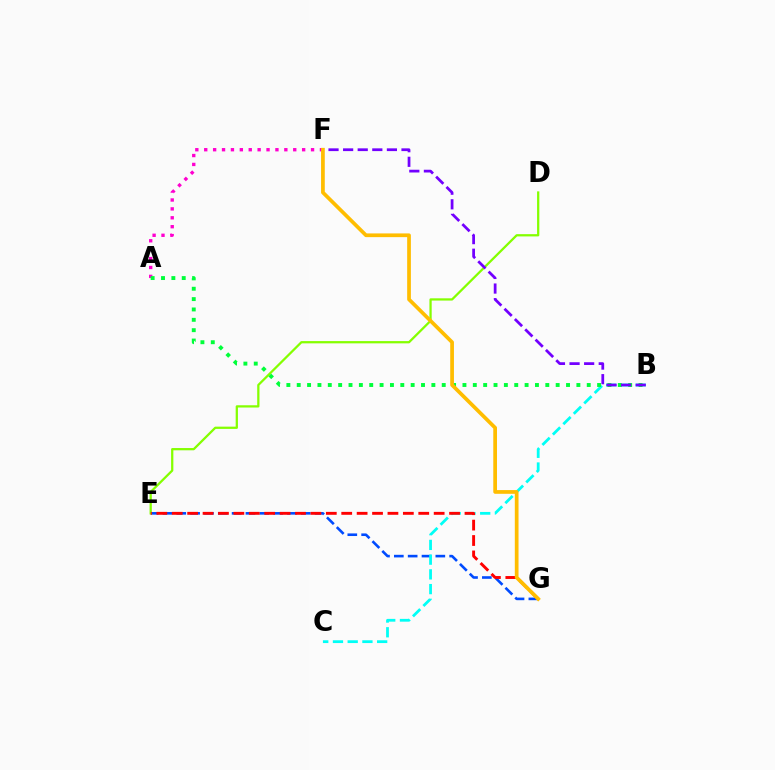{('E', 'G'): [{'color': '#004bff', 'line_style': 'dashed', 'thickness': 1.88}, {'color': '#ff0000', 'line_style': 'dashed', 'thickness': 2.09}], ('B', 'C'): [{'color': '#00fff6', 'line_style': 'dashed', 'thickness': 2.0}], ('A', 'F'): [{'color': '#ff00cf', 'line_style': 'dotted', 'thickness': 2.42}], ('D', 'E'): [{'color': '#84ff00', 'line_style': 'solid', 'thickness': 1.63}], ('A', 'B'): [{'color': '#00ff39', 'line_style': 'dotted', 'thickness': 2.81}], ('B', 'F'): [{'color': '#7200ff', 'line_style': 'dashed', 'thickness': 1.98}], ('F', 'G'): [{'color': '#ffbd00', 'line_style': 'solid', 'thickness': 2.68}]}